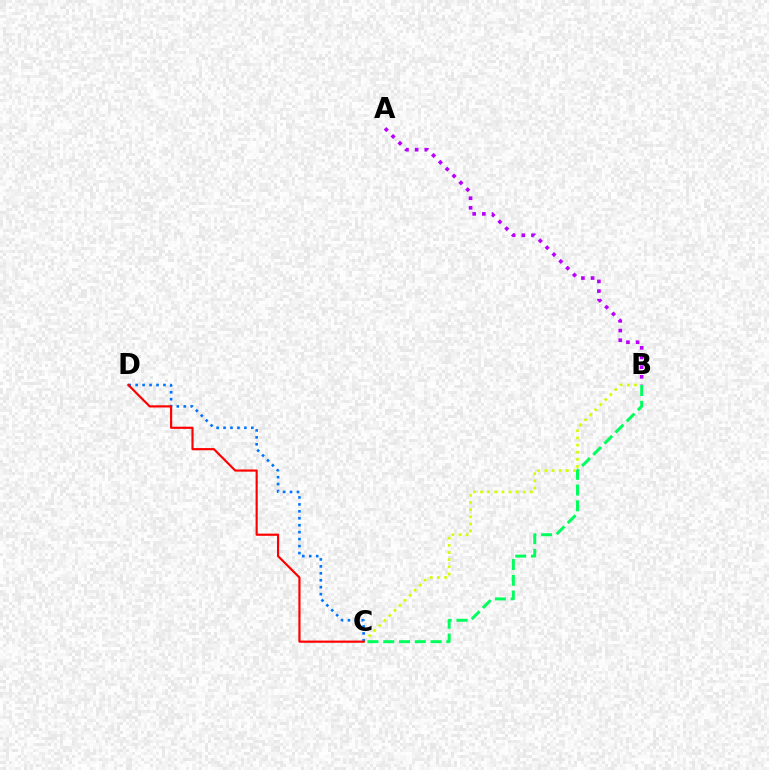{('B', 'C'): [{'color': '#d1ff00', 'line_style': 'dotted', 'thickness': 1.94}, {'color': '#00ff5c', 'line_style': 'dashed', 'thickness': 2.14}], ('C', 'D'): [{'color': '#0074ff', 'line_style': 'dotted', 'thickness': 1.89}, {'color': '#ff0000', 'line_style': 'solid', 'thickness': 1.57}], ('A', 'B'): [{'color': '#b900ff', 'line_style': 'dotted', 'thickness': 2.63}]}